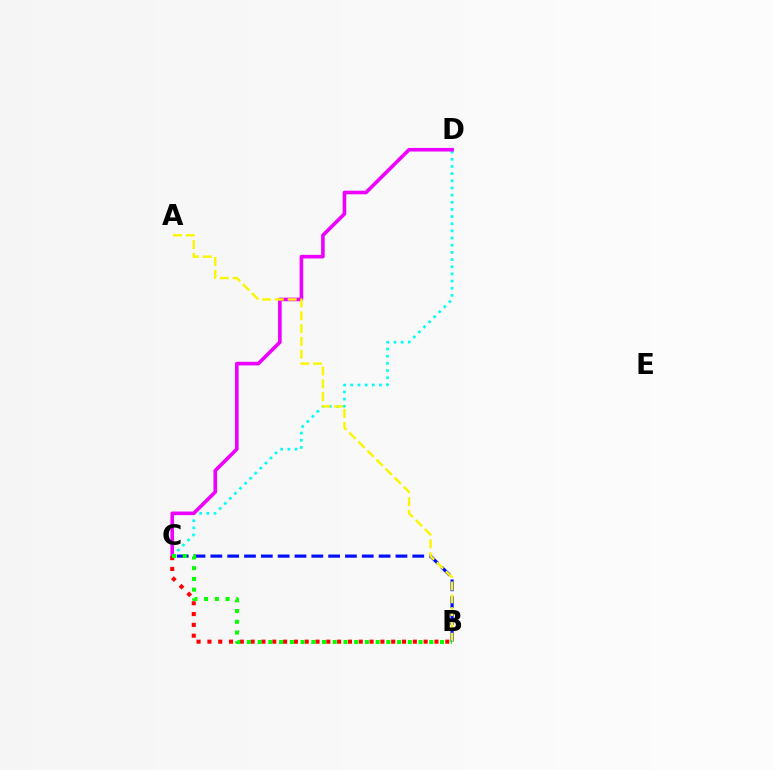{('B', 'C'): [{'color': '#0010ff', 'line_style': 'dashed', 'thickness': 2.29}, {'color': '#ff0000', 'line_style': 'dotted', 'thickness': 2.94}, {'color': '#08ff00', 'line_style': 'dotted', 'thickness': 2.91}], ('C', 'D'): [{'color': '#00fff6', 'line_style': 'dotted', 'thickness': 1.95}, {'color': '#ee00ff', 'line_style': 'solid', 'thickness': 2.6}], ('A', 'B'): [{'color': '#fcf500', 'line_style': 'dashed', 'thickness': 1.74}]}